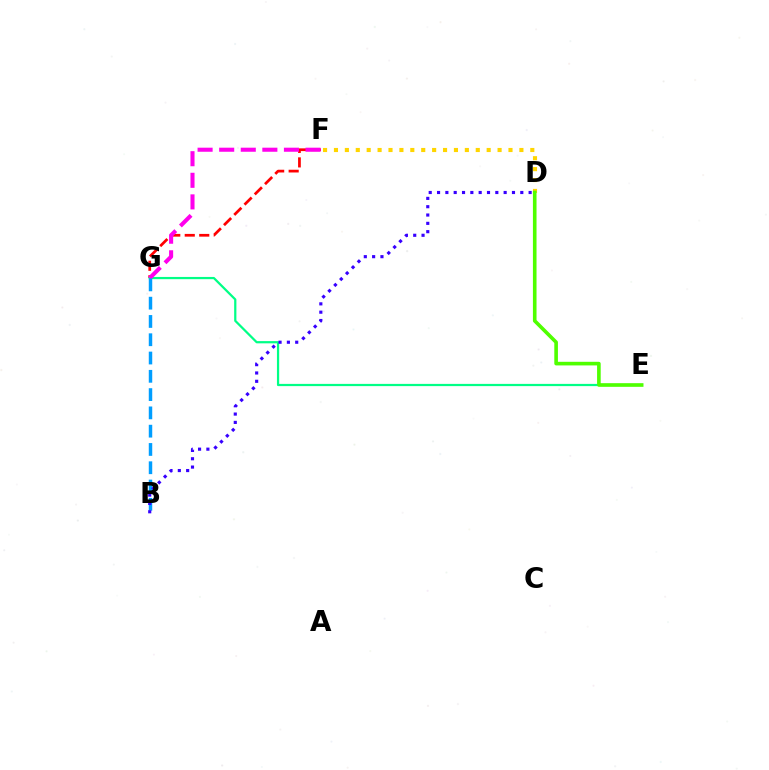{('F', 'G'): [{'color': '#ff0000', 'line_style': 'dashed', 'thickness': 1.97}, {'color': '#ff00ed', 'line_style': 'dashed', 'thickness': 2.93}], ('E', 'G'): [{'color': '#00ff86', 'line_style': 'solid', 'thickness': 1.61}], ('D', 'F'): [{'color': '#ffd500', 'line_style': 'dotted', 'thickness': 2.96}], ('B', 'G'): [{'color': '#009eff', 'line_style': 'dashed', 'thickness': 2.48}], ('B', 'D'): [{'color': '#3700ff', 'line_style': 'dotted', 'thickness': 2.26}], ('D', 'E'): [{'color': '#4fff00', 'line_style': 'solid', 'thickness': 2.61}]}